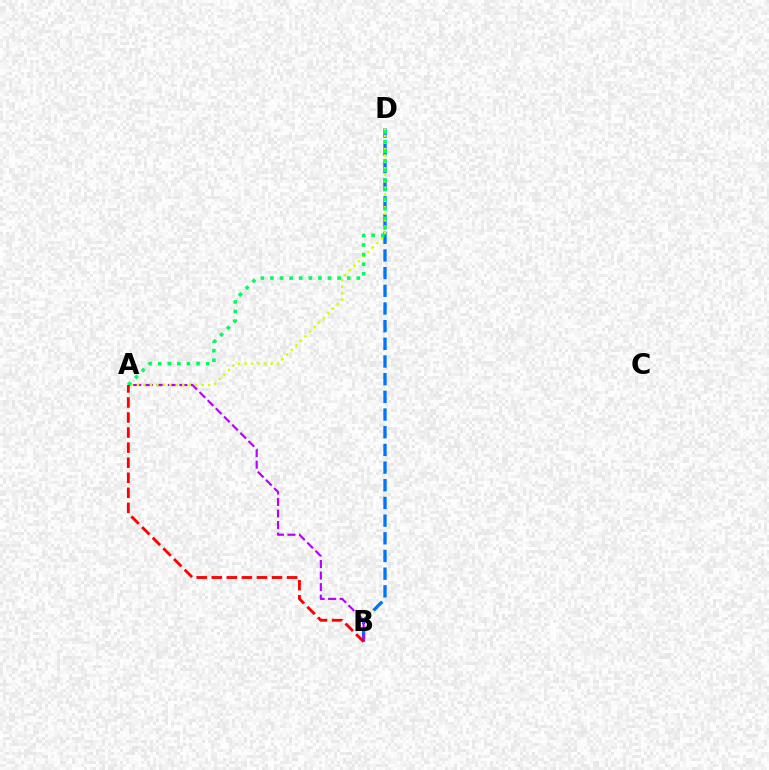{('B', 'D'): [{'color': '#0074ff', 'line_style': 'dashed', 'thickness': 2.4}], ('A', 'B'): [{'color': '#b900ff', 'line_style': 'dashed', 'thickness': 1.57}, {'color': '#ff0000', 'line_style': 'dashed', 'thickness': 2.05}], ('A', 'D'): [{'color': '#d1ff00', 'line_style': 'dotted', 'thickness': 1.76}, {'color': '#00ff5c', 'line_style': 'dotted', 'thickness': 2.61}]}